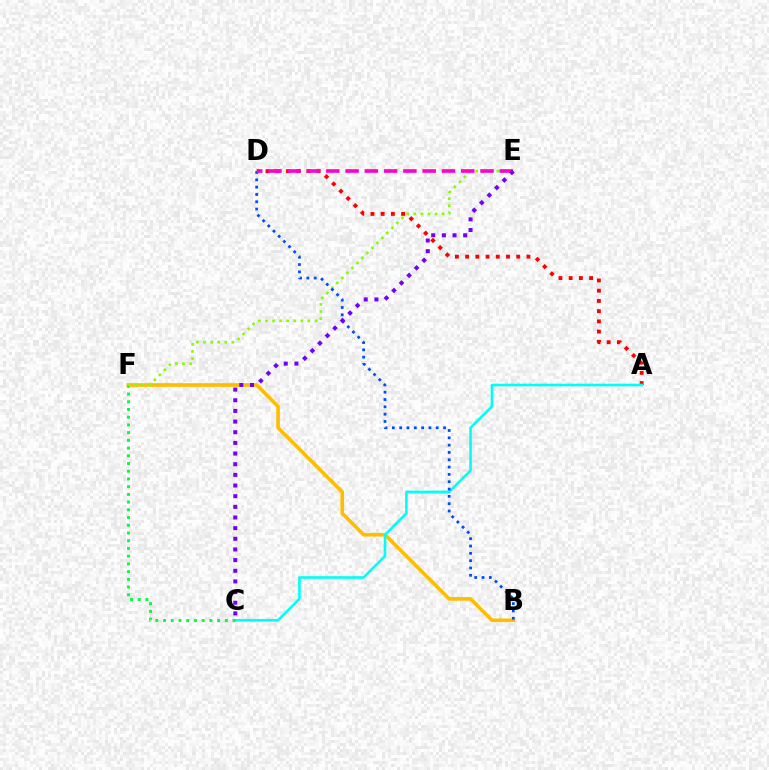{('B', 'F'): [{'color': '#ffbd00', 'line_style': 'solid', 'thickness': 2.61}], ('A', 'D'): [{'color': '#ff0000', 'line_style': 'dotted', 'thickness': 2.78}], ('A', 'C'): [{'color': '#00fff6', 'line_style': 'solid', 'thickness': 1.89}], ('C', 'F'): [{'color': '#00ff39', 'line_style': 'dotted', 'thickness': 2.1}], ('E', 'F'): [{'color': '#84ff00', 'line_style': 'dotted', 'thickness': 1.92}], ('B', 'D'): [{'color': '#004bff', 'line_style': 'dotted', 'thickness': 1.99}], ('D', 'E'): [{'color': '#ff00cf', 'line_style': 'dashed', 'thickness': 2.62}], ('C', 'E'): [{'color': '#7200ff', 'line_style': 'dotted', 'thickness': 2.9}]}